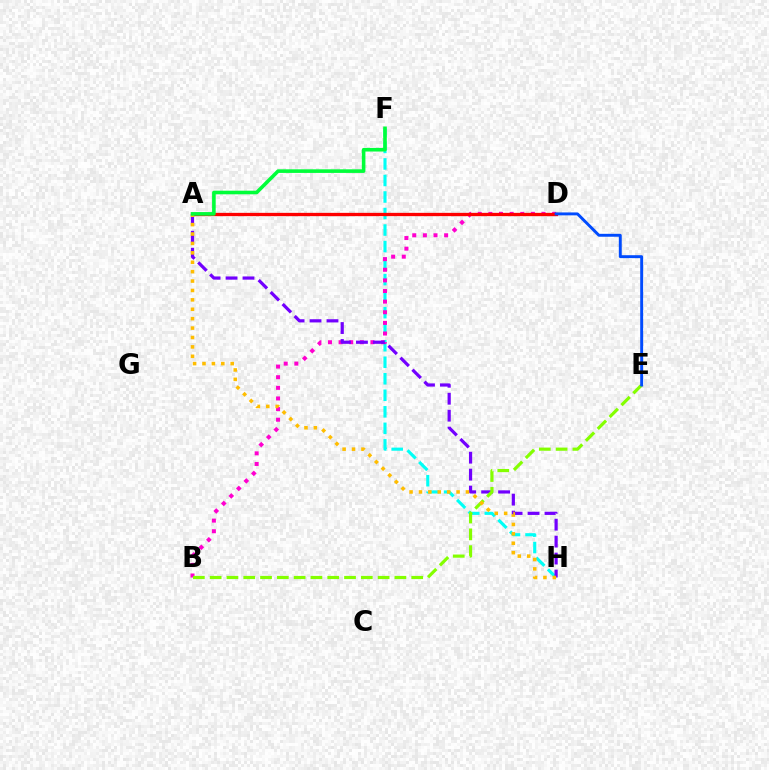{('F', 'H'): [{'color': '#00fff6', 'line_style': 'dashed', 'thickness': 2.24}], ('B', 'D'): [{'color': '#ff00cf', 'line_style': 'dotted', 'thickness': 2.89}], ('A', 'H'): [{'color': '#7200ff', 'line_style': 'dashed', 'thickness': 2.3}, {'color': '#ffbd00', 'line_style': 'dotted', 'thickness': 2.56}], ('A', 'D'): [{'color': '#ff0000', 'line_style': 'solid', 'thickness': 2.37}], ('B', 'E'): [{'color': '#84ff00', 'line_style': 'dashed', 'thickness': 2.28}], ('D', 'E'): [{'color': '#004bff', 'line_style': 'solid', 'thickness': 2.1}], ('A', 'F'): [{'color': '#00ff39', 'line_style': 'solid', 'thickness': 2.6}]}